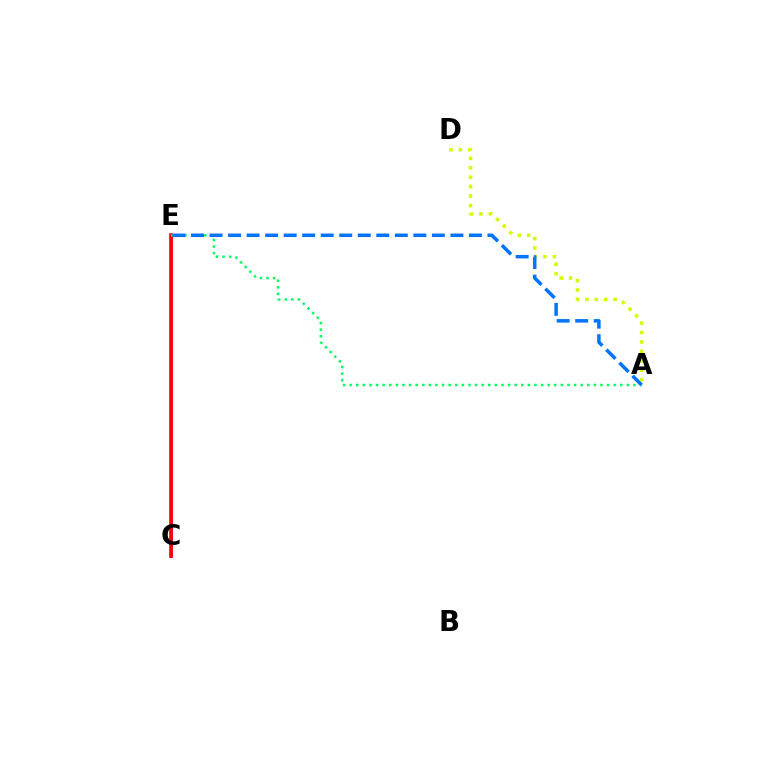{('C', 'E'): [{'color': '#b900ff', 'line_style': 'solid', 'thickness': 2.0}, {'color': '#ff0000', 'line_style': 'solid', 'thickness': 2.63}], ('A', 'D'): [{'color': '#d1ff00', 'line_style': 'dotted', 'thickness': 2.56}], ('A', 'E'): [{'color': '#00ff5c', 'line_style': 'dotted', 'thickness': 1.79}, {'color': '#0074ff', 'line_style': 'dashed', 'thickness': 2.52}]}